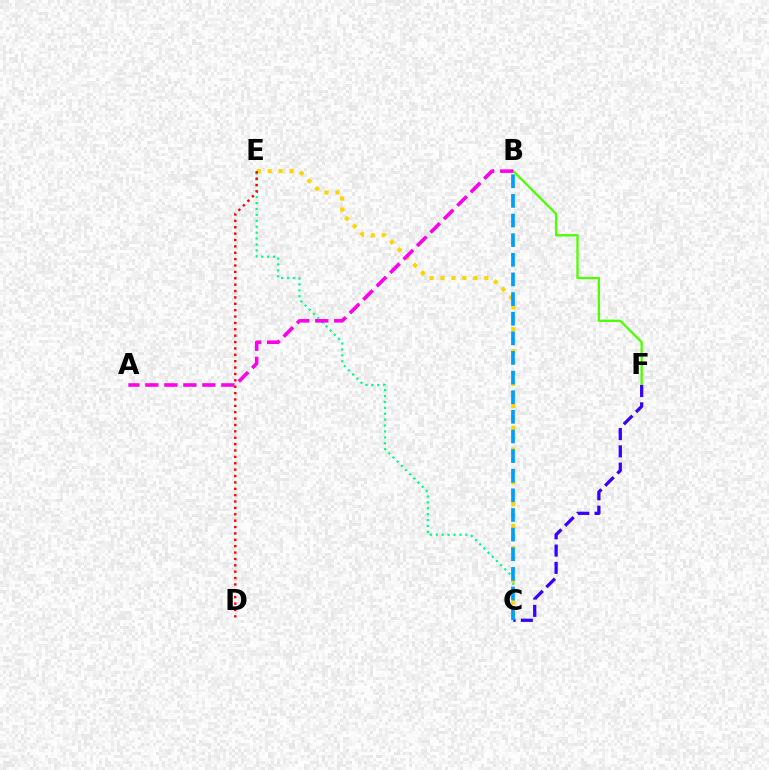{('B', 'F'): [{'color': '#4fff00', 'line_style': 'solid', 'thickness': 1.66}], ('C', 'E'): [{'color': '#00ff86', 'line_style': 'dotted', 'thickness': 1.61}, {'color': '#ffd500', 'line_style': 'dotted', 'thickness': 2.97}], ('C', 'F'): [{'color': '#3700ff', 'line_style': 'dashed', 'thickness': 2.35}], ('B', 'C'): [{'color': '#009eff', 'line_style': 'dashed', 'thickness': 2.67}], ('D', 'E'): [{'color': '#ff0000', 'line_style': 'dotted', 'thickness': 1.73}], ('A', 'B'): [{'color': '#ff00ed', 'line_style': 'dashed', 'thickness': 2.58}]}